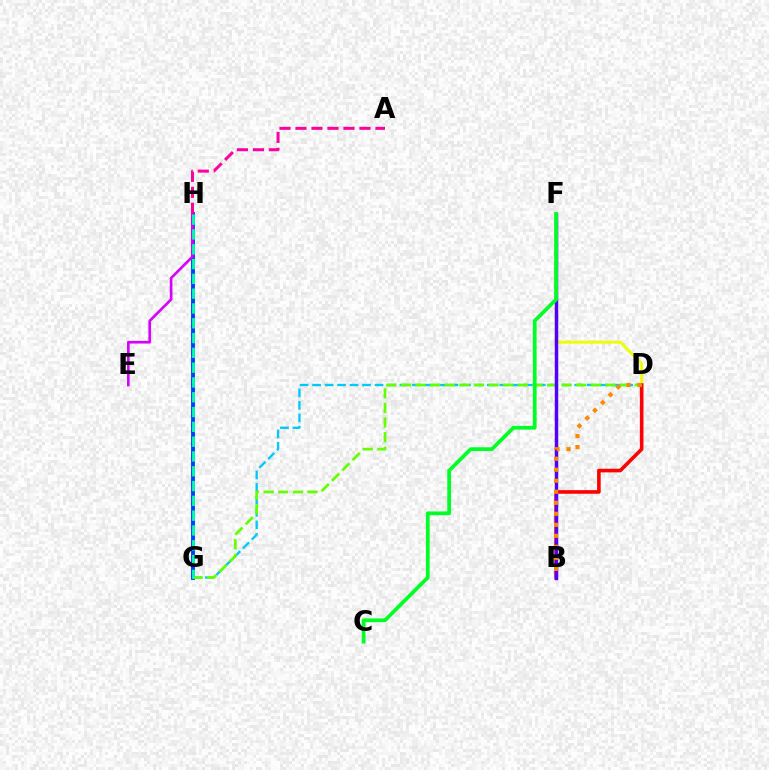{('G', 'H'): [{'color': '#003fff', 'line_style': 'solid', 'thickness': 2.79}, {'color': '#00ffaf', 'line_style': 'dashed', 'thickness': 2.01}], ('D', 'G'): [{'color': '#00c7ff', 'line_style': 'dashed', 'thickness': 1.7}, {'color': '#66ff00', 'line_style': 'dashed', 'thickness': 1.99}], ('E', 'H'): [{'color': '#d600ff', 'line_style': 'solid', 'thickness': 1.91}], ('D', 'F'): [{'color': '#eeff00', 'line_style': 'solid', 'thickness': 2.1}], ('B', 'D'): [{'color': '#ff0000', 'line_style': 'solid', 'thickness': 2.61}, {'color': '#ff8800', 'line_style': 'dotted', 'thickness': 2.99}], ('B', 'F'): [{'color': '#4f00ff', 'line_style': 'solid', 'thickness': 2.5}], ('A', 'H'): [{'color': '#ff00a0', 'line_style': 'dashed', 'thickness': 2.17}], ('C', 'F'): [{'color': '#00ff27', 'line_style': 'solid', 'thickness': 2.7}]}